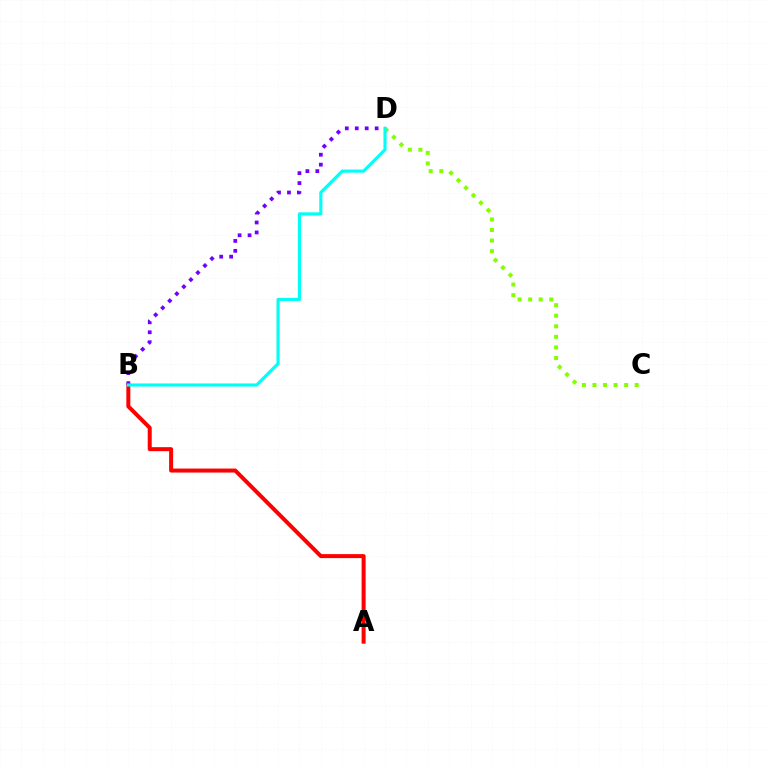{('A', 'B'): [{'color': '#ff0000', 'line_style': 'solid', 'thickness': 2.87}], ('B', 'D'): [{'color': '#7200ff', 'line_style': 'dotted', 'thickness': 2.7}, {'color': '#00fff6', 'line_style': 'solid', 'thickness': 2.26}], ('C', 'D'): [{'color': '#84ff00', 'line_style': 'dotted', 'thickness': 2.87}]}